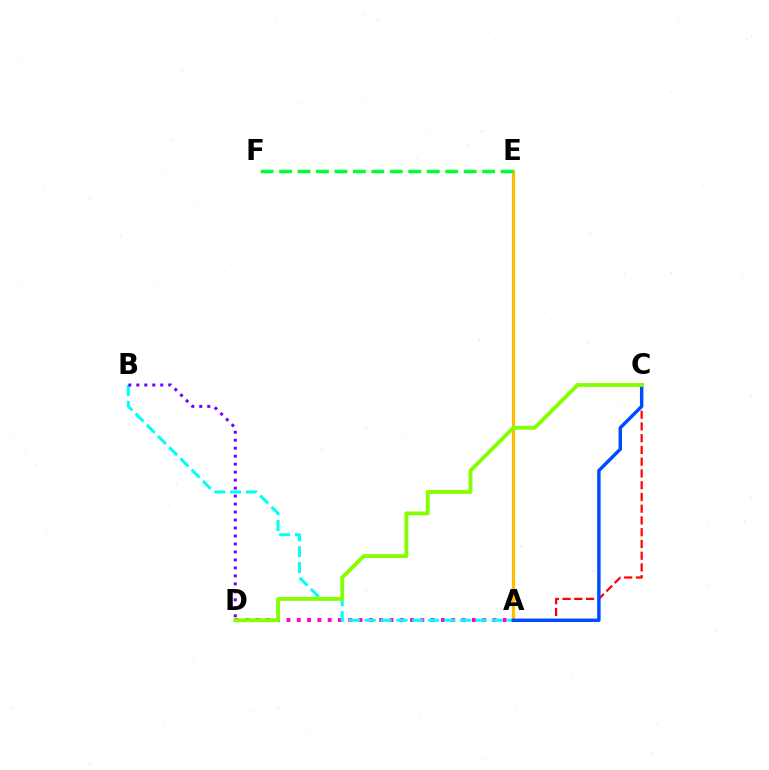{('A', 'C'): [{'color': '#ff0000', 'line_style': 'dashed', 'thickness': 1.6}, {'color': '#004bff', 'line_style': 'solid', 'thickness': 2.47}], ('A', 'D'): [{'color': '#ff00cf', 'line_style': 'dotted', 'thickness': 2.8}], ('A', 'E'): [{'color': '#ffbd00', 'line_style': 'solid', 'thickness': 2.33}], ('A', 'B'): [{'color': '#00fff6', 'line_style': 'dashed', 'thickness': 2.15}], ('B', 'D'): [{'color': '#7200ff', 'line_style': 'dotted', 'thickness': 2.17}], ('E', 'F'): [{'color': '#00ff39', 'line_style': 'dashed', 'thickness': 2.51}], ('C', 'D'): [{'color': '#84ff00', 'line_style': 'solid', 'thickness': 2.75}]}